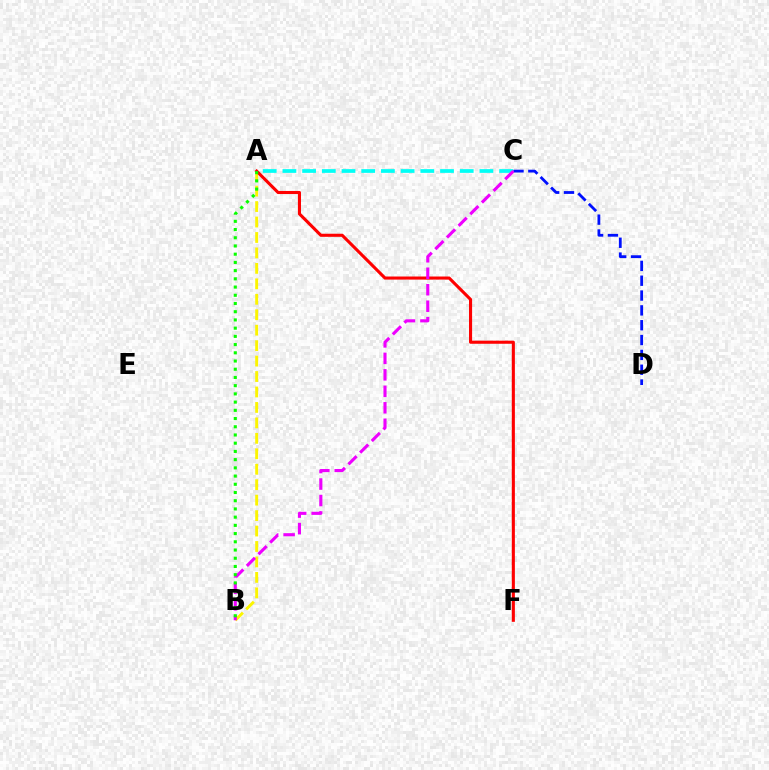{('A', 'C'): [{'color': '#00fff6', 'line_style': 'dashed', 'thickness': 2.68}], ('A', 'B'): [{'color': '#fcf500', 'line_style': 'dashed', 'thickness': 2.1}, {'color': '#08ff00', 'line_style': 'dotted', 'thickness': 2.23}], ('C', 'D'): [{'color': '#0010ff', 'line_style': 'dashed', 'thickness': 2.02}], ('A', 'F'): [{'color': '#ff0000', 'line_style': 'solid', 'thickness': 2.22}], ('B', 'C'): [{'color': '#ee00ff', 'line_style': 'dashed', 'thickness': 2.24}]}